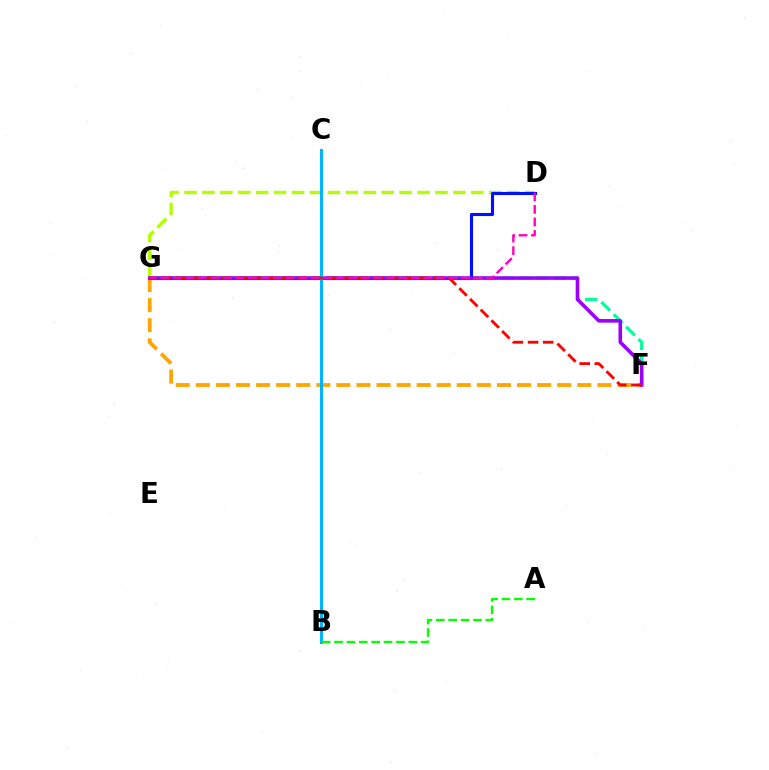{('F', 'G'): [{'color': '#00ff9d', 'line_style': 'dashed', 'thickness': 2.38}, {'color': '#ffa500', 'line_style': 'dashed', 'thickness': 2.73}, {'color': '#9b00ff', 'line_style': 'solid', 'thickness': 2.57}, {'color': '#ff0000', 'line_style': 'dashed', 'thickness': 2.06}], ('D', 'G'): [{'color': '#b3ff00', 'line_style': 'dashed', 'thickness': 2.44}, {'color': '#0010ff', 'line_style': 'solid', 'thickness': 2.23}, {'color': '#ff00bd', 'line_style': 'dashed', 'thickness': 1.7}], ('B', 'C'): [{'color': '#00b5ff', 'line_style': 'solid', 'thickness': 2.15}], ('A', 'B'): [{'color': '#08ff00', 'line_style': 'dashed', 'thickness': 1.68}]}